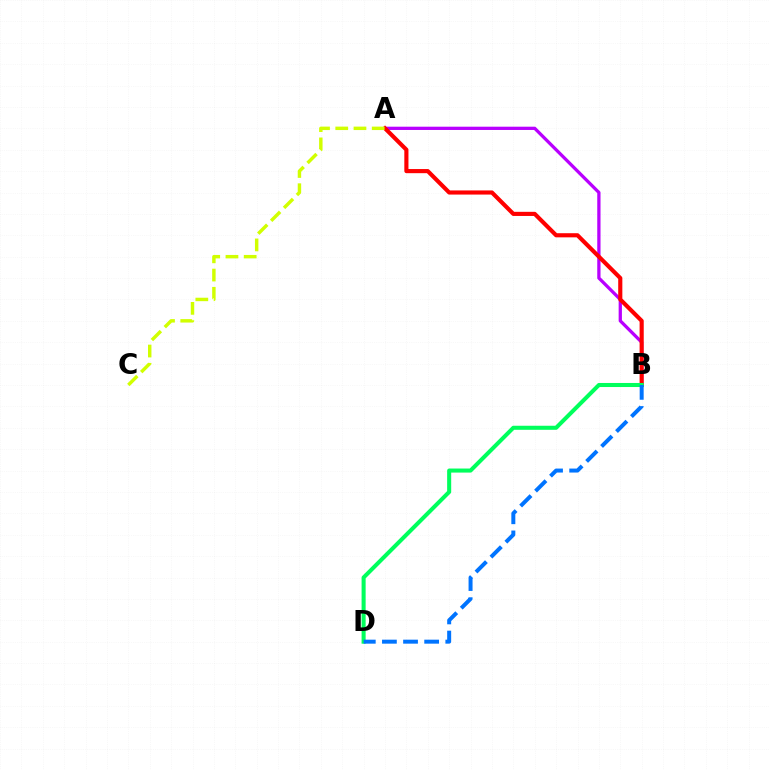{('A', 'B'): [{'color': '#b900ff', 'line_style': 'solid', 'thickness': 2.35}, {'color': '#ff0000', 'line_style': 'solid', 'thickness': 2.98}], ('A', 'C'): [{'color': '#d1ff00', 'line_style': 'dashed', 'thickness': 2.48}], ('B', 'D'): [{'color': '#00ff5c', 'line_style': 'solid', 'thickness': 2.92}, {'color': '#0074ff', 'line_style': 'dashed', 'thickness': 2.87}]}